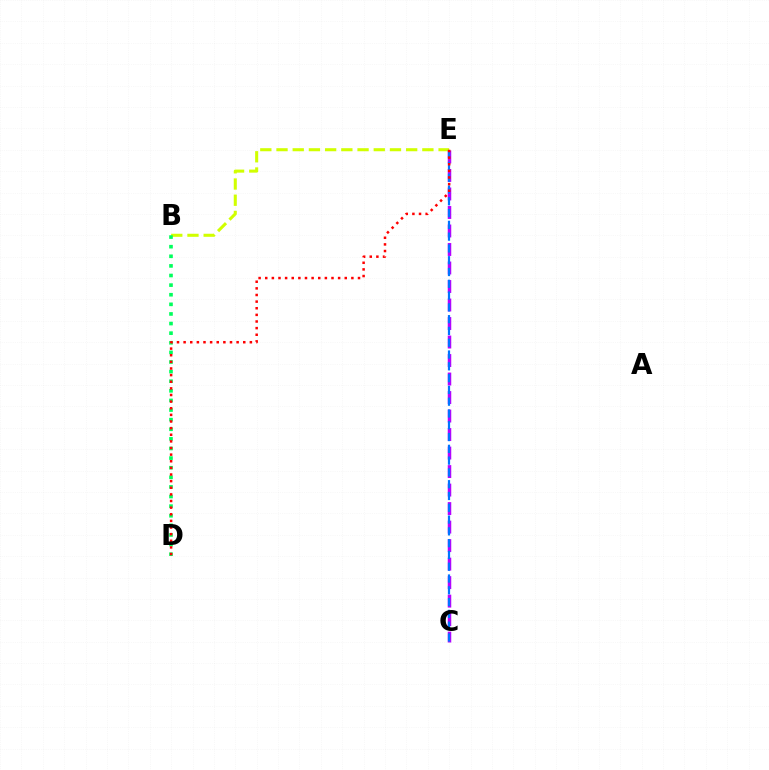{('B', 'E'): [{'color': '#d1ff00', 'line_style': 'dashed', 'thickness': 2.2}], ('C', 'E'): [{'color': '#b900ff', 'line_style': 'dashed', 'thickness': 2.51}, {'color': '#0074ff', 'line_style': 'dashed', 'thickness': 1.6}], ('B', 'D'): [{'color': '#00ff5c', 'line_style': 'dotted', 'thickness': 2.61}], ('D', 'E'): [{'color': '#ff0000', 'line_style': 'dotted', 'thickness': 1.8}]}